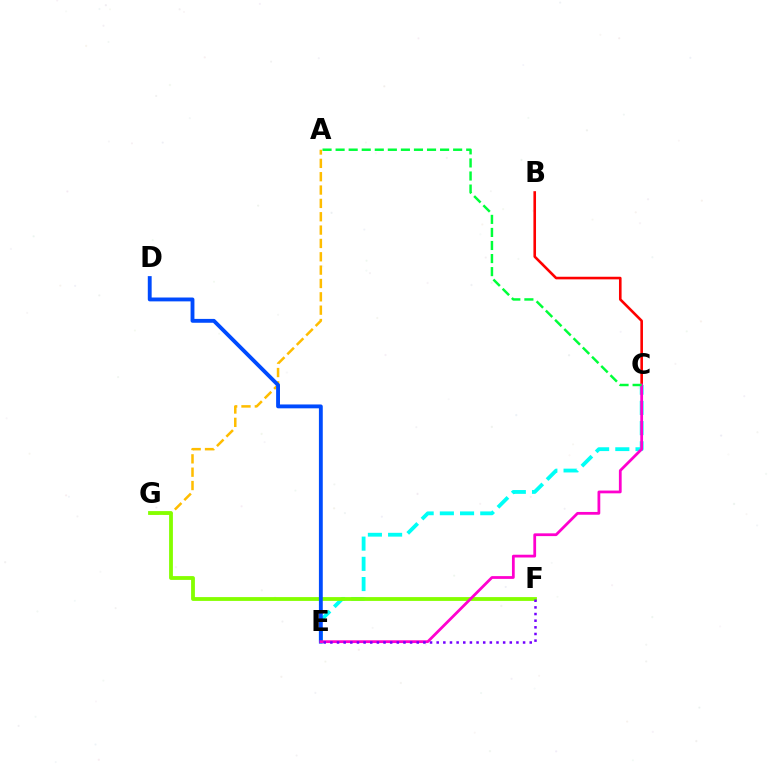{('B', 'C'): [{'color': '#ff0000', 'line_style': 'solid', 'thickness': 1.88}], ('C', 'E'): [{'color': '#00fff6', 'line_style': 'dashed', 'thickness': 2.74}, {'color': '#ff00cf', 'line_style': 'solid', 'thickness': 1.99}], ('A', 'G'): [{'color': '#ffbd00', 'line_style': 'dashed', 'thickness': 1.81}], ('F', 'G'): [{'color': '#84ff00', 'line_style': 'solid', 'thickness': 2.75}], ('D', 'E'): [{'color': '#004bff', 'line_style': 'solid', 'thickness': 2.78}], ('A', 'C'): [{'color': '#00ff39', 'line_style': 'dashed', 'thickness': 1.77}], ('E', 'F'): [{'color': '#7200ff', 'line_style': 'dotted', 'thickness': 1.81}]}